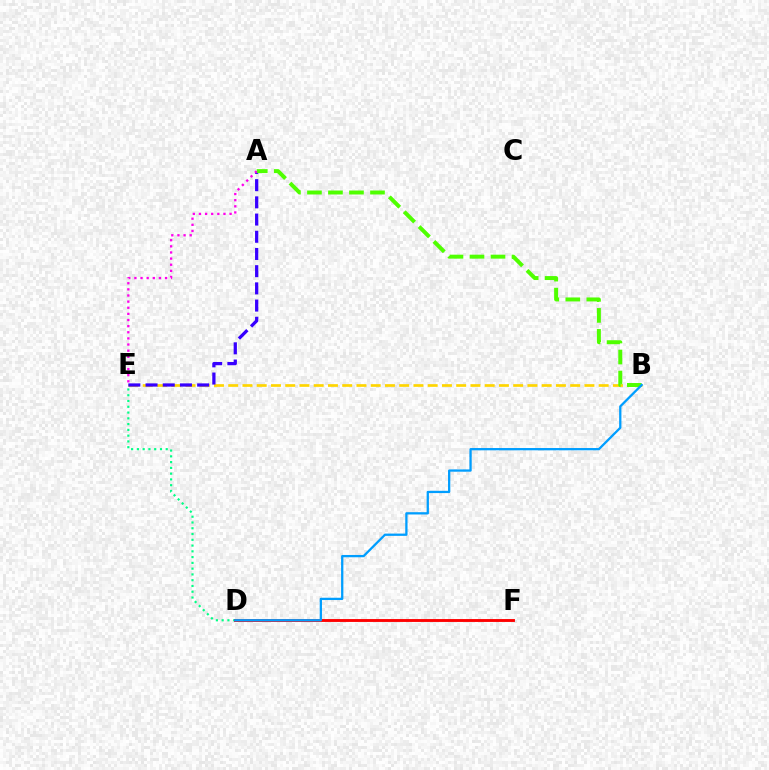{('B', 'E'): [{'color': '#ffd500', 'line_style': 'dashed', 'thickness': 1.94}], ('A', 'E'): [{'color': '#3700ff', 'line_style': 'dashed', 'thickness': 2.34}, {'color': '#ff00ed', 'line_style': 'dotted', 'thickness': 1.67}], ('A', 'B'): [{'color': '#4fff00', 'line_style': 'dashed', 'thickness': 2.85}], ('D', 'E'): [{'color': '#00ff86', 'line_style': 'dotted', 'thickness': 1.57}], ('D', 'F'): [{'color': '#ff0000', 'line_style': 'solid', 'thickness': 2.07}], ('B', 'D'): [{'color': '#009eff', 'line_style': 'solid', 'thickness': 1.65}]}